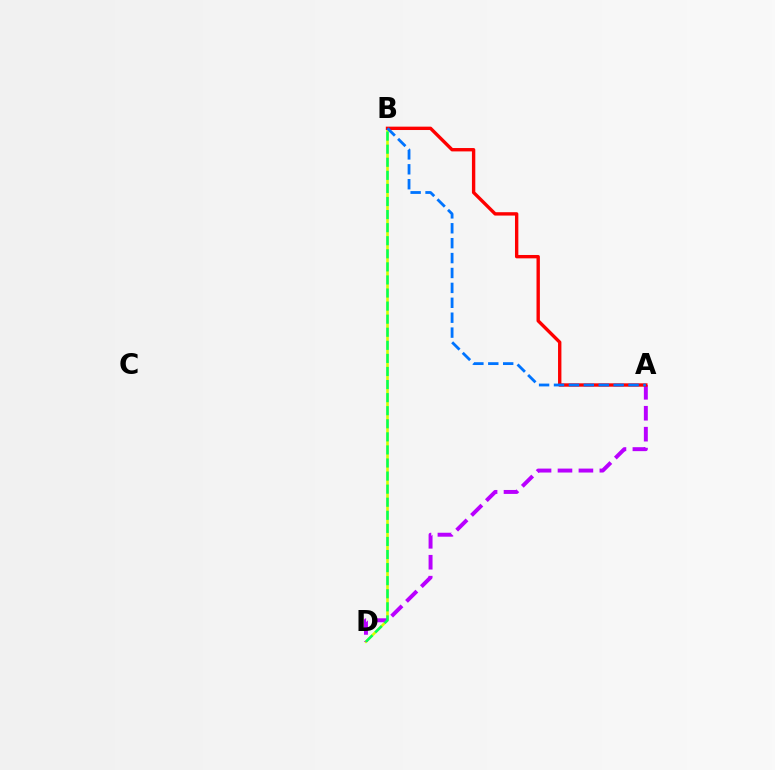{('B', 'D'): [{'color': '#d1ff00', 'line_style': 'solid', 'thickness': 1.88}, {'color': '#00ff5c', 'line_style': 'dashed', 'thickness': 1.78}], ('A', 'D'): [{'color': '#b900ff', 'line_style': 'dashed', 'thickness': 2.84}], ('A', 'B'): [{'color': '#ff0000', 'line_style': 'solid', 'thickness': 2.43}, {'color': '#0074ff', 'line_style': 'dashed', 'thickness': 2.03}]}